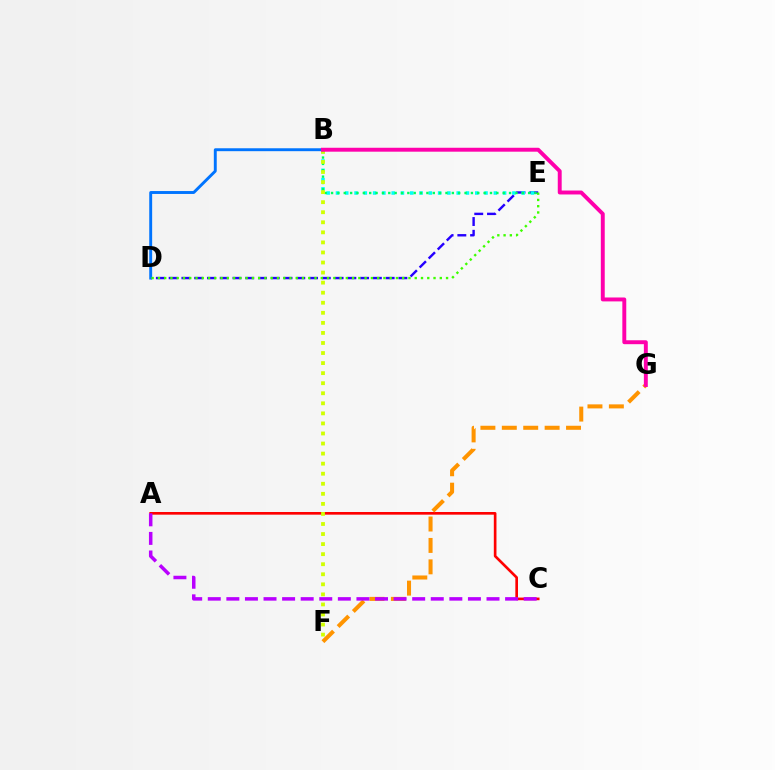{('D', 'E'): [{'color': '#2500ff', 'line_style': 'dashed', 'thickness': 1.73}, {'color': '#3dff00', 'line_style': 'dotted', 'thickness': 1.7}], ('B', 'E'): [{'color': '#00fff6', 'line_style': 'dotted', 'thickness': 2.52}, {'color': '#00ff5c', 'line_style': 'dotted', 'thickness': 1.73}], ('A', 'C'): [{'color': '#ff0000', 'line_style': 'solid', 'thickness': 1.91}, {'color': '#b900ff', 'line_style': 'dashed', 'thickness': 2.52}], ('F', 'G'): [{'color': '#ff9400', 'line_style': 'dashed', 'thickness': 2.91}], ('B', 'F'): [{'color': '#d1ff00', 'line_style': 'dotted', 'thickness': 2.73}], ('B', 'D'): [{'color': '#0074ff', 'line_style': 'solid', 'thickness': 2.1}], ('B', 'G'): [{'color': '#ff00ac', 'line_style': 'solid', 'thickness': 2.82}]}